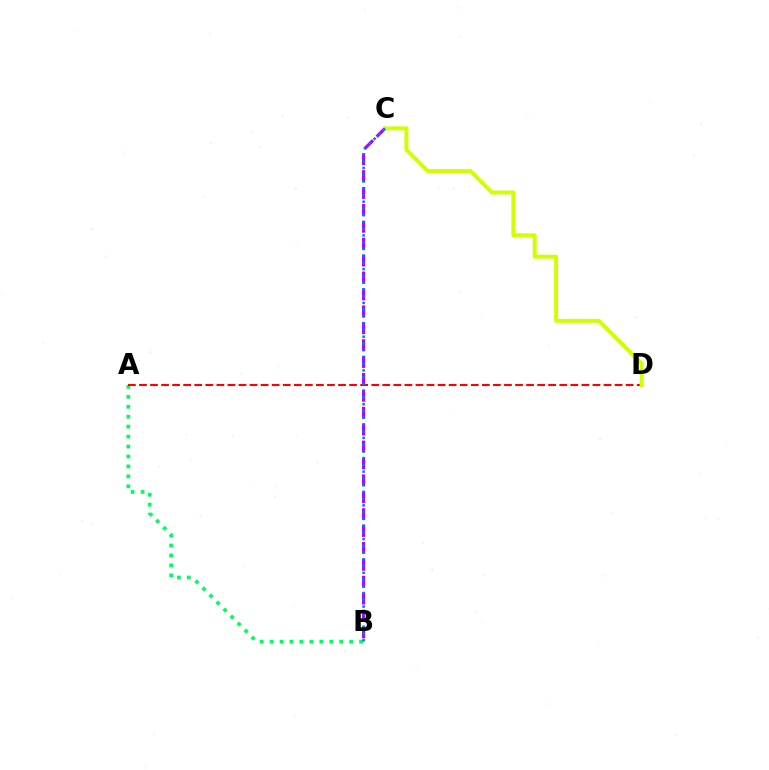{('A', 'B'): [{'color': '#00ff5c', 'line_style': 'dotted', 'thickness': 2.7}], ('B', 'C'): [{'color': '#b900ff', 'line_style': 'dashed', 'thickness': 2.3}, {'color': '#0074ff', 'line_style': 'dotted', 'thickness': 1.83}], ('A', 'D'): [{'color': '#ff0000', 'line_style': 'dashed', 'thickness': 1.5}], ('C', 'D'): [{'color': '#d1ff00', 'line_style': 'solid', 'thickness': 2.85}]}